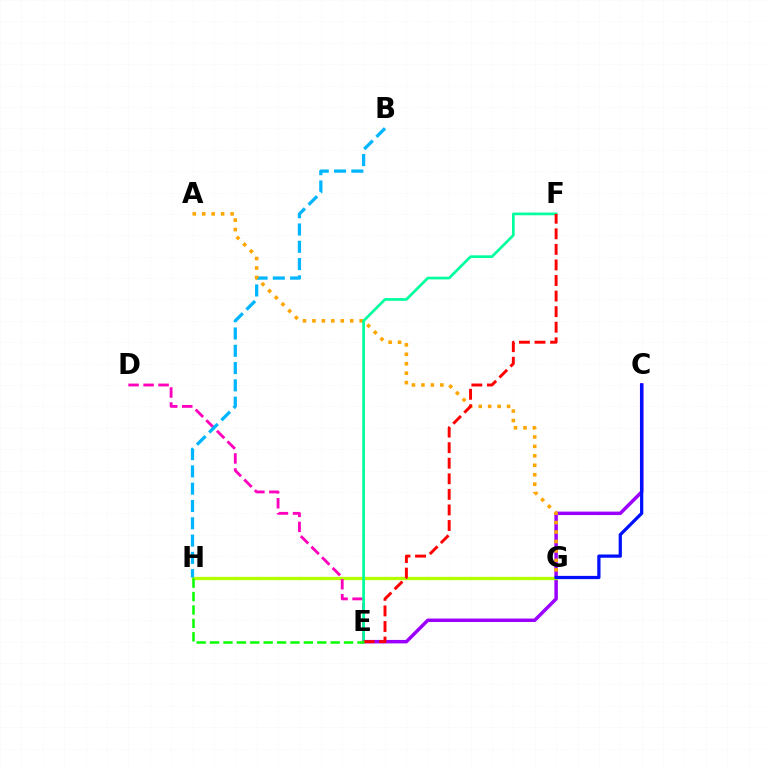{('C', 'E'): [{'color': '#9b00ff', 'line_style': 'solid', 'thickness': 2.5}], ('G', 'H'): [{'color': '#b3ff00', 'line_style': 'solid', 'thickness': 2.37}], ('D', 'E'): [{'color': '#ff00bd', 'line_style': 'dashed', 'thickness': 2.04}], ('B', 'H'): [{'color': '#00b5ff', 'line_style': 'dashed', 'thickness': 2.35}], ('A', 'G'): [{'color': '#ffa500', 'line_style': 'dotted', 'thickness': 2.57}], ('E', 'F'): [{'color': '#00ff9d', 'line_style': 'solid', 'thickness': 1.94}, {'color': '#ff0000', 'line_style': 'dashed', 'thickness': 2.11}], ('C', 'G'): [{'color': '#0010ff', 'line_style': 'solid', 'thickness': 2.34}], ('E', 'H'): [{'color': '#08ff00', 'line_style': 'dashed', 'thickness': 1.82}]}